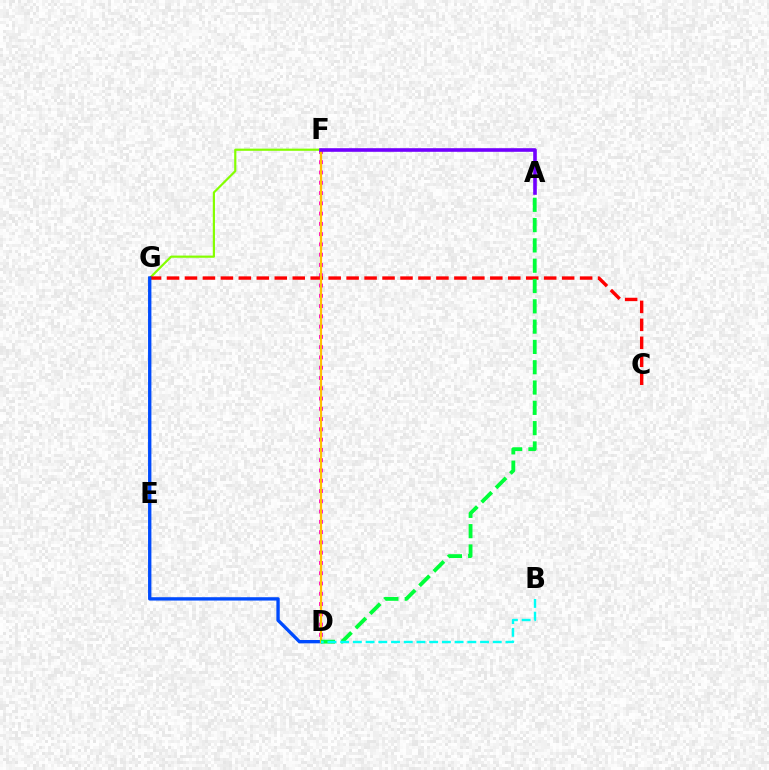{('D', 'F'): [{'color': '#ff00cf', 'line_style': 'dotted', 'thickness': 2.79}, {'color': '#ffbd00', 'line_style': 'solid', 'thickness': 1.6}], ('F', 'G'): [{'color': '#84ff00', 'line_style': 'solid', 'thickness': 1.57}], ('C', 'G'): [{'color': '#ff0000', 'line_style': 'dashed', 'thickness': 2.44}], ('D', 'G'): [{'color': '#004bff', 'line_style': 'solid', 'thickness': 2.41}], ('A', 'D'): [{'color': '#00ff39', 'line_style': 'dashed', 'thickness': 2.76}], ('B', 'D'): [{'color': '#00fff6', 'line_style': 'dashed', 'thickness': 1.73}], ('A', 'F'): [{'color': '#7200ff', 'line_style': 'solid', 'thickness': 2.6}]}